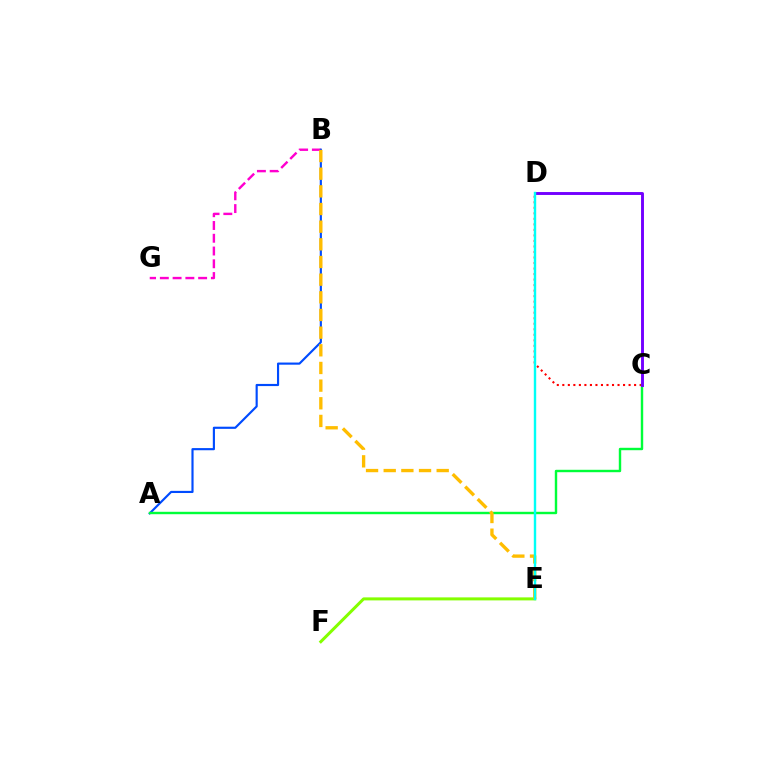{('C', 'D'): [{'color': '#ff0000', 'line_style': 'dotted', 'thickness': 1.5}, {'color': '#7200ff', 'line_style': 'solid', 'thickness': 2.1}], ('B', 'G'): [{'color': '#ff00cf', 'line_style': 'dashed', 'thickness': 1.73}], ('E', 'F'): [{'color': '#84ff00', 'line_style': 'solid', 'thickness': 2.17}], ('A', 'B'): [{'color': '#004bff', 'line_style': 'solid', 'thickness': 1.55}], ('A', 'C'): [{'color': '#00ff39', 'line_style': 'solid', 'thickness': 1.74}], ('B', 'E'): [{'color': '#ffbd00', 'line_style': 'dashed', 'thickness': 2.4}], ('D', 'E'): [{'color': '#00fff6', 'line_style': 'solid', 'thickness': 1.73}]}